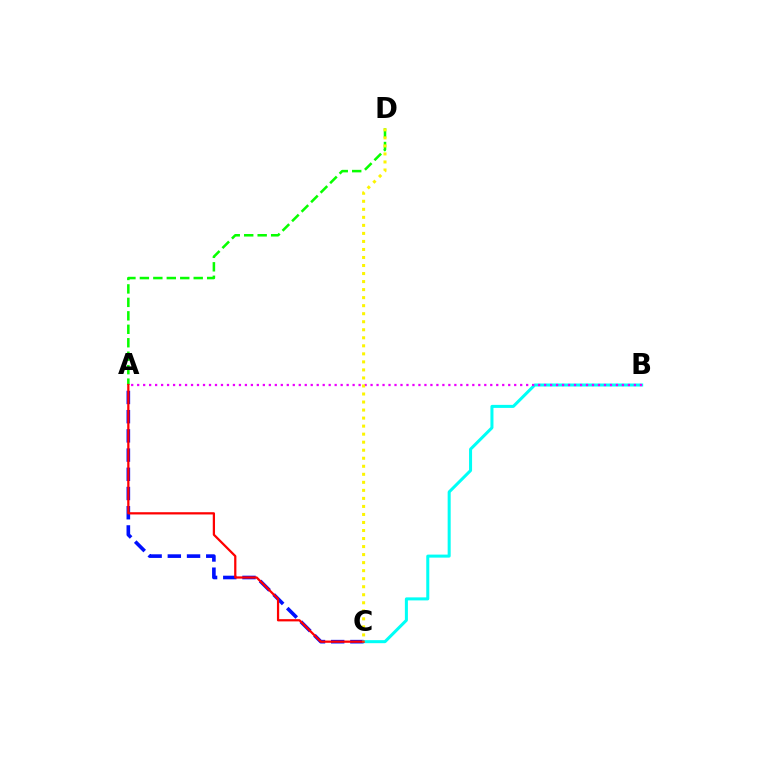{('A', 'C'): [{'color': '#0010ff', 'line_style': 'dashed', 'thickness': 2.61}, {'color': '#ff0000', 'line_style': 'solid', 'thickness': 1.62}], ('B', 'C'): [{'color': '#00fff6', 'line_style': 'solid', 'thickness': 2.18}], ('A', 'D'): [{'color': '#08ff00', 'line_style': 'dashed', 'thickness': 1.83}], ('A', 'B'): [{'color': '#ee00ff', 'line_style': 'dotted', 'thickness': 1.63}], ('C', 'D'): [{'color': '#fcf500', 'line_style': 'dotted', 'thickness': 2.18}]}